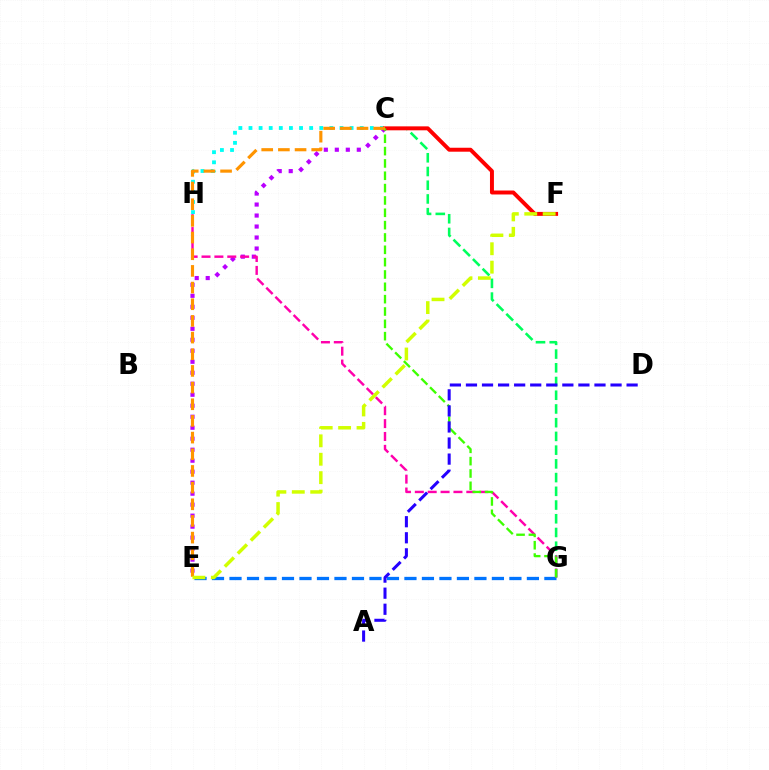{('C', 'G'): [{'color': '#00ff5c', 'line_style': 'dashed', 'thickness': 1.86}, {'color': '#3dff00', 'line_style': 'dashed', 'thickness': 1.68}], ('E', 'G'): [{'color': '#0074ff', 'line_style': 'dashed', 'thickness': 2.38}], ('C', 'E'): [{'color': '#b900ff', 'line_style': 'dotted', 'thickness': 2.99}, {'color': '#ff9400', 'line_style': 'dashed', 'thickness': 2.26}], ('C', 'H'): [{'color': '#00fff6', 'line_style': 'dotted', 'thickness': 2.75}], ('C', 'F'): [{'color': '#ff0000', 'line_style': 'solid', 'thickness': 2.84}], ('G', 'H'): [{'color': '#ff00ac', 'line_style': 'dashed', 'thickness': 1.75}], ('A', 'D'): [{'color': '#2500ff', 'line_style': 'dashed', 'thickness': 2.18}], ('E', 'F'): [{'color': '#d1ff00', 'line_style': 'dashed', 'thickness': 2.5}]}